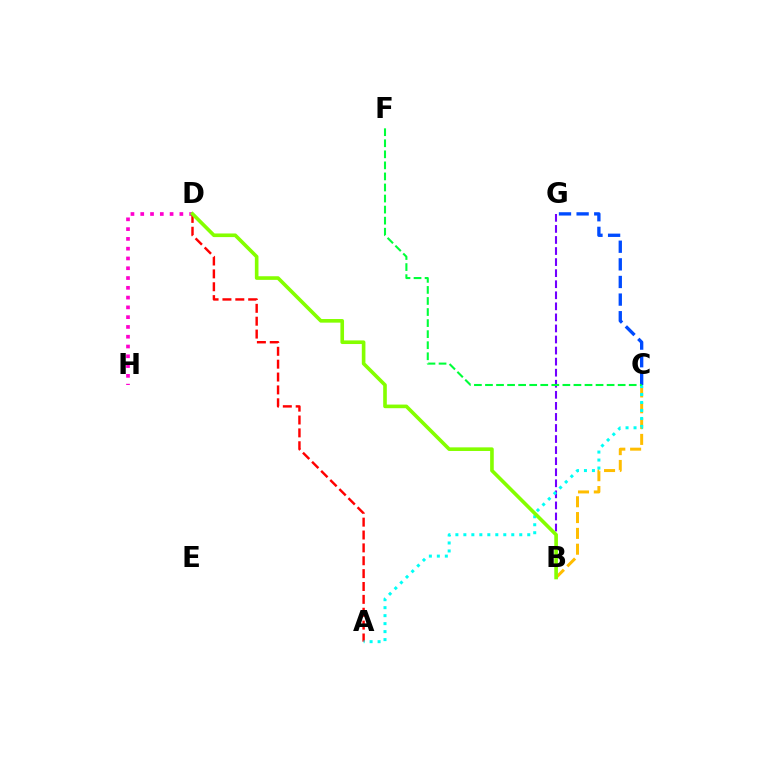{('B', 'G'): [{'color': '#7200ff', 'line_style': 'dashed', 'thickness': 1.5}], ('D', 'H'): [{'color': '#ff00cf', 'line_style': 'dotted', 'thickness': 2.66}], ('B', 'C'): [{'color': '#ffbd00', 'line_style': 'dashed', 'thickness': 2.15}], ('A', 'D'): [{'color': '#ff0000', 'line_style': 'dashed', 'thickness': 1.75}], ('C', 'G'): [{'color': '#004bff', 'line_style': 'dashed', 'thickness': 2.39}], ('A', 'C'): [{'color': '#00fff6', 'line_style': 'dotted', 'thickness': 2.17}], ('B', 'D'): [{'color': '#84ff00', 'line_style': 'solid', 'thickness': 2.61}], ('C', 'F'): [{'color': '#00ff39', 'line_style': 'dashed', 'thickness': 1.5}]}